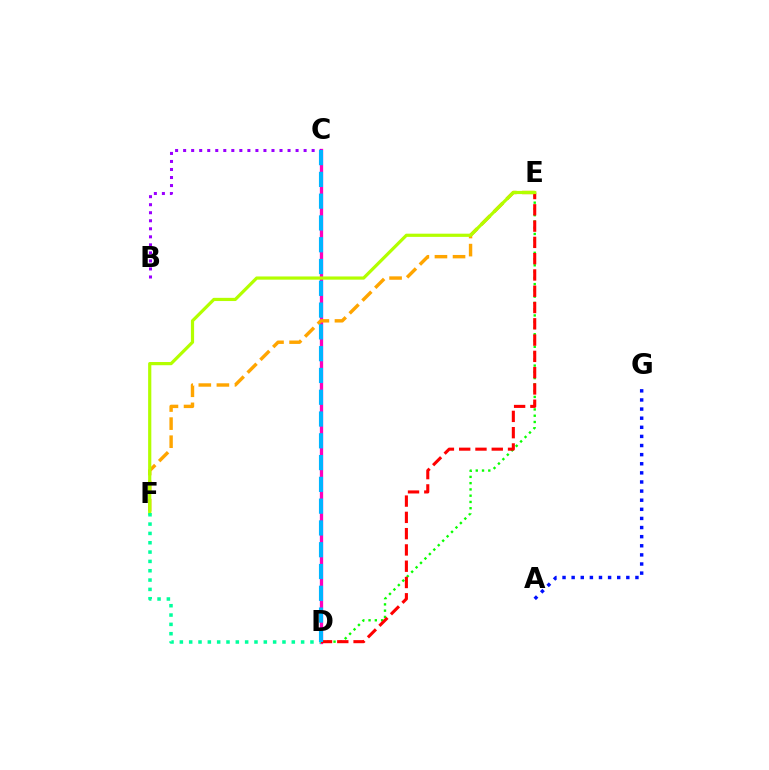{('C', 'D'): [{'color': '#ff00bd', 'line_style': 'solid', 'thickness': 2.37}, {'color': '#00b5ff', 'line_style': 'dashed', 'thickness': 2.96}], ('E', 'F'): [{'color': '#ffa500', 'line_style': 'dashed', 'thickness': 2.46}, {'color': '#b3ff00', 'line_style': 'solid', 'thickness': 2.3}], ('D', 'E'): [{'color': '#08ff00', 'line_style': 'dotted', 'thickness': 1.7}, {'color': '#ff0000', 'line_style': 'dashed', 'thickness': 2.21}], ('B', 'C'): [{'color': '#9b00ff', 'line_style': 'dotted', 'thickness': 2.18}], ('A', 'G'): [{'color': '#0010ff', 'line_style': 'dotted', 'thickness': 2.48}], ('D', 'F'): [{'color': '#00ff9d', 'line_style': 'dotted', 'thickness': 2.53}]}